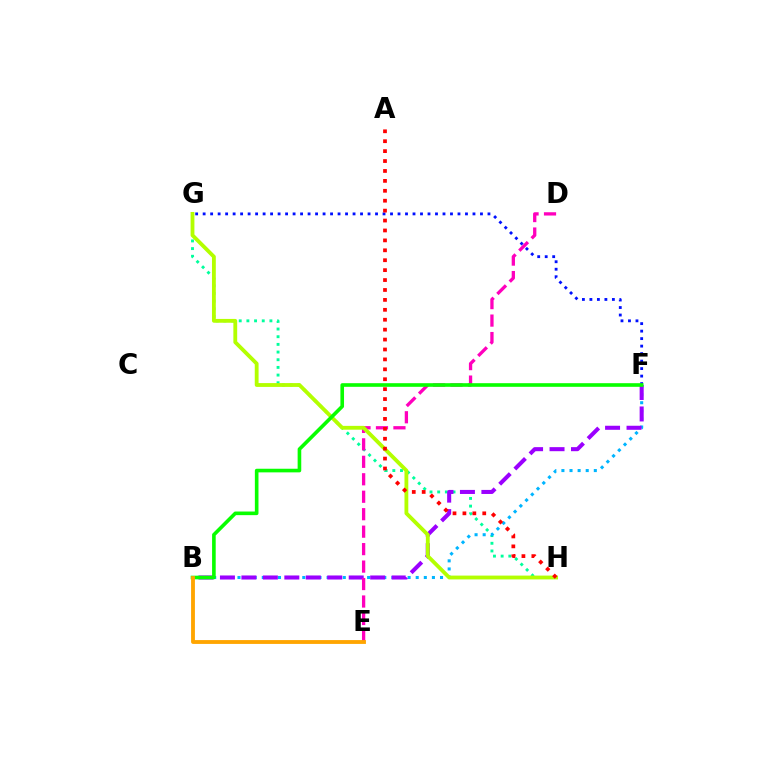{('G', 'H'): [{'color': '#00ff9d', 'line_style': 'dotted', 'thickness': 2.08}, {'color': '#b3ff00', 'line_style': 'solid', 'thickness': 2.75}], ('B', 'F'): [{'color': '#00b5ff', 'line_style': 'dotted', 'thickness': 2.2}, {'color': '#9b00ff', 'line_style': 'dashed', 'thickness': 2.92}, {'color': '#08ff00', 'line_style': 'solid', 'thickness': 2.61}], ('F', 'G'): [{'color': '#0010ff', 'line_style': 'dotted', 'thickness': 2.04}], ('D', 'E'): [{'color': '#ff00bd', 'line_style': 'dashed', 'thickness': 2.37}], ('B', 'E'): [{'color': '#ffa500', 'line_style': 'solid', 'thickness': 2.77}], ('A', 'H'): [{'color': '#ff0000', 'line_style': 'dotted', 'thickness': 2.69}]}